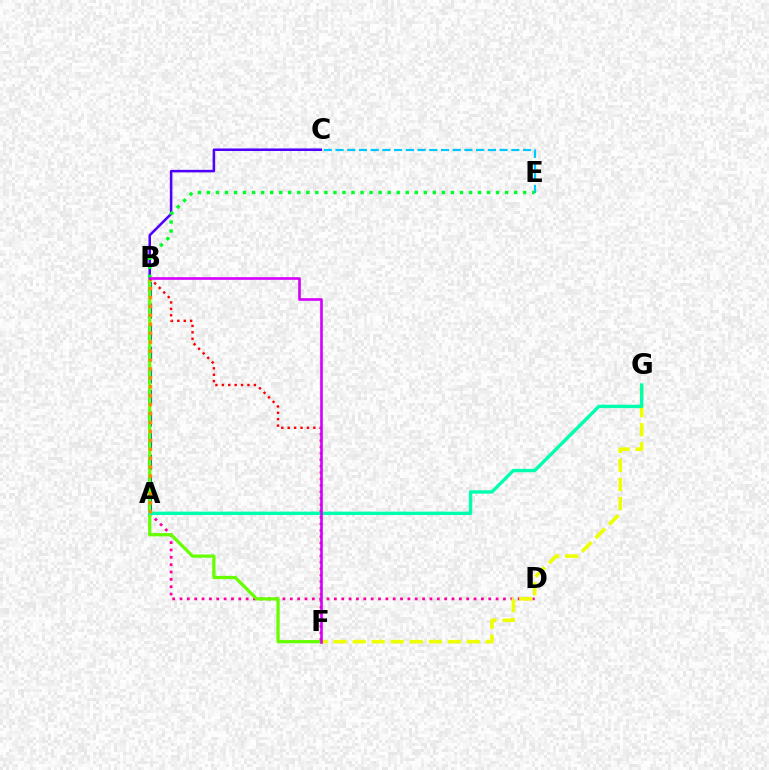{('A', 'B'): [{'color': '#003fff', 'line_style': 'dashed', 'thickness': 2.93}, {'color': '#ff8800', 'line_style': 'dotted', 'thickness': 2.43}], ('A', 'D'): [{'color': '#ff00a0', 'line_style': 'dotted', 'thickness': 2.0}], ('B', 'F'): [{'color': '#66ff00', 'line_style': 'solid', 'thickness': 2.33}, {'color': '#ff0000', 'line_style': 'dotted', 'thickness': 1.74}, {'color': '#d600ff', 'line_style': 'solid', 'thickness': 1.91}], ('F', 'G'): [{'color': '#eeff00', 'line_style': 'dashed', 'thickness': 2.59}], ('C', 'E'): [{'color': '#00c7ff', 'line_style': 'dashed', 'thickness': 1.59}], ('A', 'G'): [{'color': '#00ffaf', 'line_style': 'solid', 'thickness': 2.43}], ('B', 'C'): [{'color': '#4f00ff', 'line_style': 'solid', 'thickness': 1.83}], ('B', 'E'): [{'color': '#00ff27', 'line_style': 'dotted', 'thickness': 2.46}]}